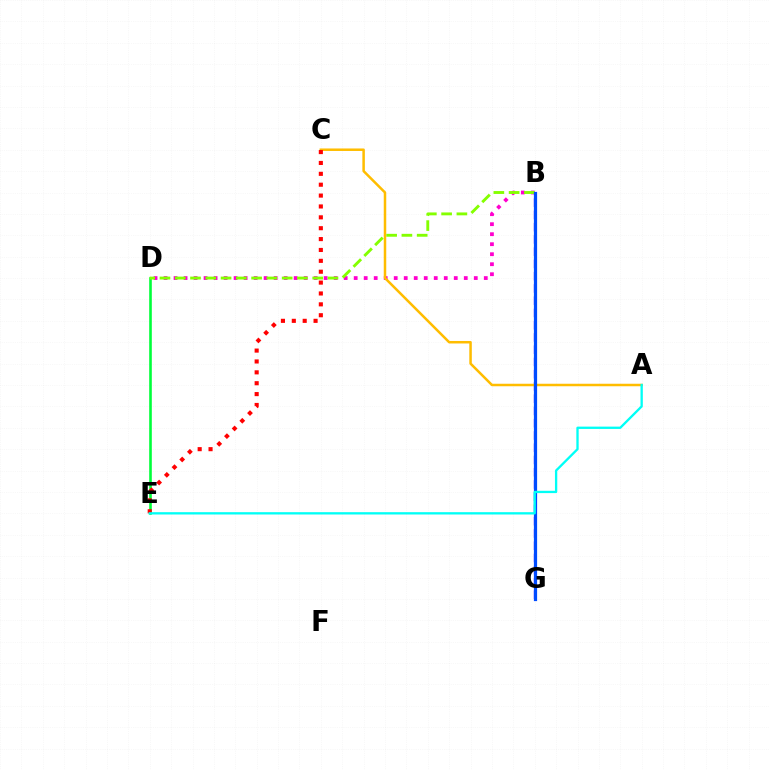{('B', 'D'): [{'color': '#ff00cf', 'line_style': 'dotted', 'thickness': 2.72}, {'color': '#84ff00', 'line_style': 'dashed', 'thickness': 2.07}], ('D', 'E'): [{'color': '#00ff39', 'line_style': 'solid', 'thickness': 1.88}], ('B', 'G'): [{'color': '#7200ff', 'line_style': 'dashed', 'thickness': 1.66}, {'color': '#004bff', 'line_style': 'solid', 'thickness': 2.31}], ('A', 'C'): [{'color': '#ffbd00', 'line_style': 'solid', 'thickness': 1.8}], ('C', 'E'): [{'color': '#ff0000', 'line_style': 'dotted', 'thickness': 2.95}], ('A', 'E'): [{'color': '#00fff6', 'line_style': 'solid', 'thickness': 1.67}]}